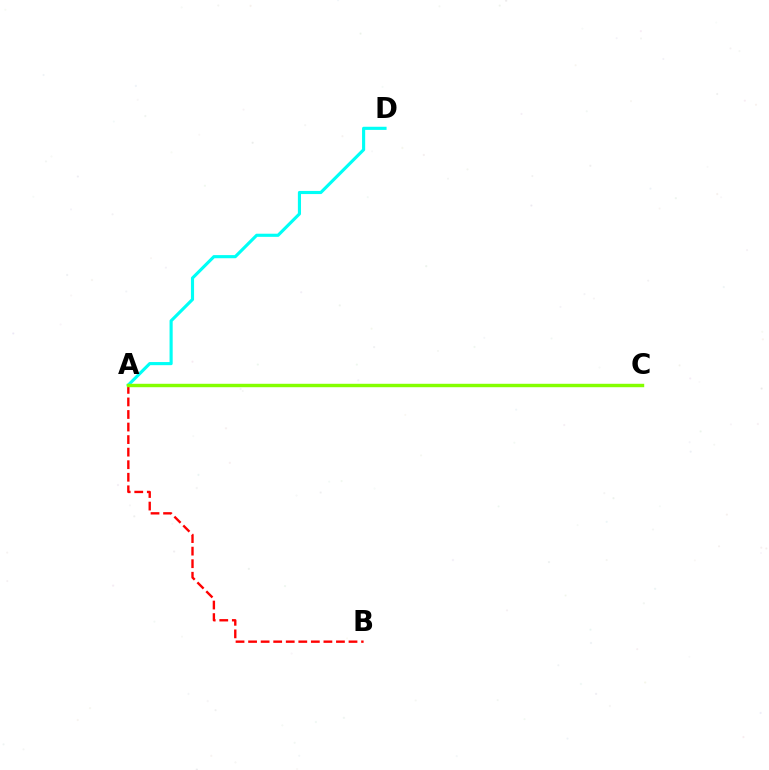{('A', 'D'): [{'color': '#00fff6', 'line_style': 'solid', 'thickness': 2.25}], ('A', 'C'): [{'color': '#7200ff', 'line_style': 'dotted', 'thickness': 1.83}, {'color': '#84ff00', 'line_style': 'solid', 'thickness': 2.46}], ('A', 'B'): [{'color': '#ff0000', 'line_style': 'dashed', 'thickness': 1.71}]}